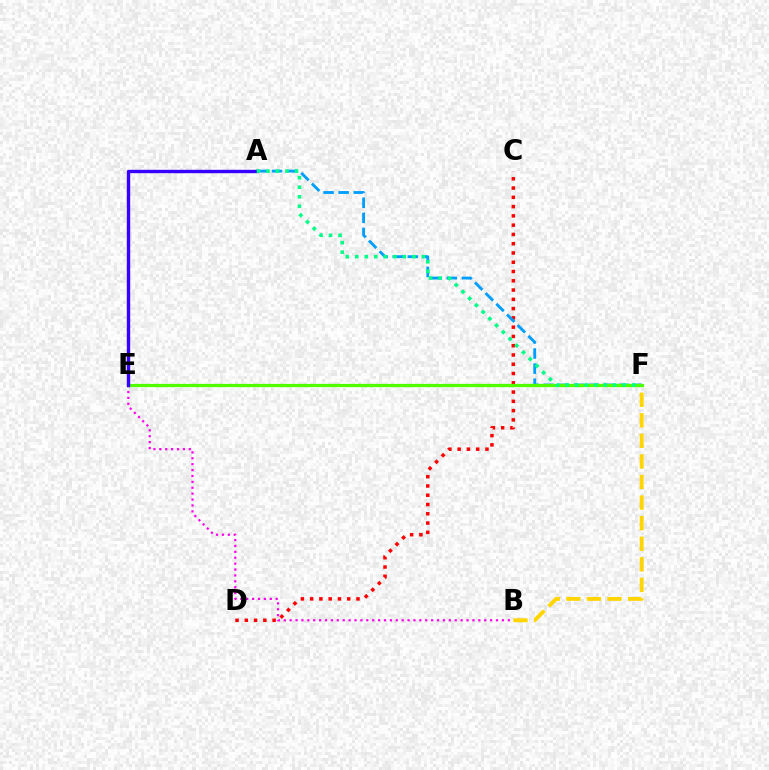{('B', 'E'): [{'color': '#ff00ed', 'line_style': 'dotted', 'thickness': 1.6}], ('C', 'D'): [{'color': '#ff0000', 'line_style': 'dotted', 'thickness': 2.52}], ('B', 'F'): [{'color': '#ffd500', 'line_style': 'dashed', 'thickness': 2.79}], ('A', 'F'): [{'color': '#009eff', 'line_style': 'dashed', 'thickness': 2.05}, {'color': '#00ff86', 'line_style': 'dotted', 'thickness': 2.59}], ('E', 'F'): [{'color': '#4fff00', 'line_style': 'solid', 'thickness': 2.33}], ('A', 'E'): [{'color': '#3700ff', 'line_style': 'solid', 'thickness': 2.44}]}